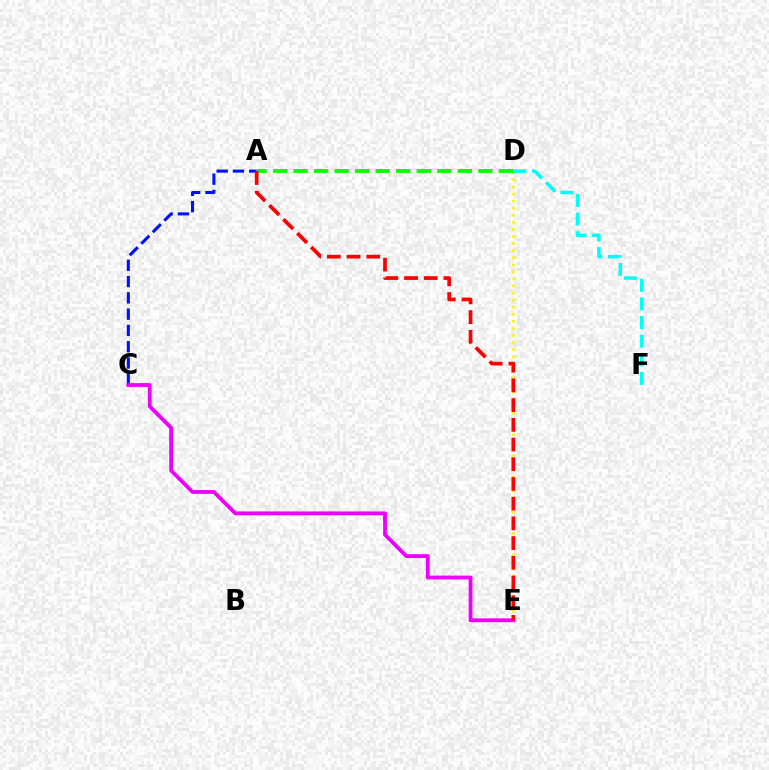{('D', 'E'): [{'color': '#fcf500', 'line_style': 'dotted', 'thickness': 1.92}], ('A', 'C'): [{'color': '#0010ff', 'line_style': 'dashed', 'thickness': 2.21}], ('C', 'E'): [{'color': '#ee00ff', 'line_style': 'solid', 'thickness': 2.75}], ('D', 'F'): [{'color': '#00fff6', 'line_style': 'dashed', 'thickness': 2.53}], ('A', 'D'): [{'color': '#08ff00', 'line_style': 'dashed', 'thickness': 2.79}], ('A', 'E'): [{'color': '#ff0000', 'line_style': 'dashed', 'thickness': 2.68}]}